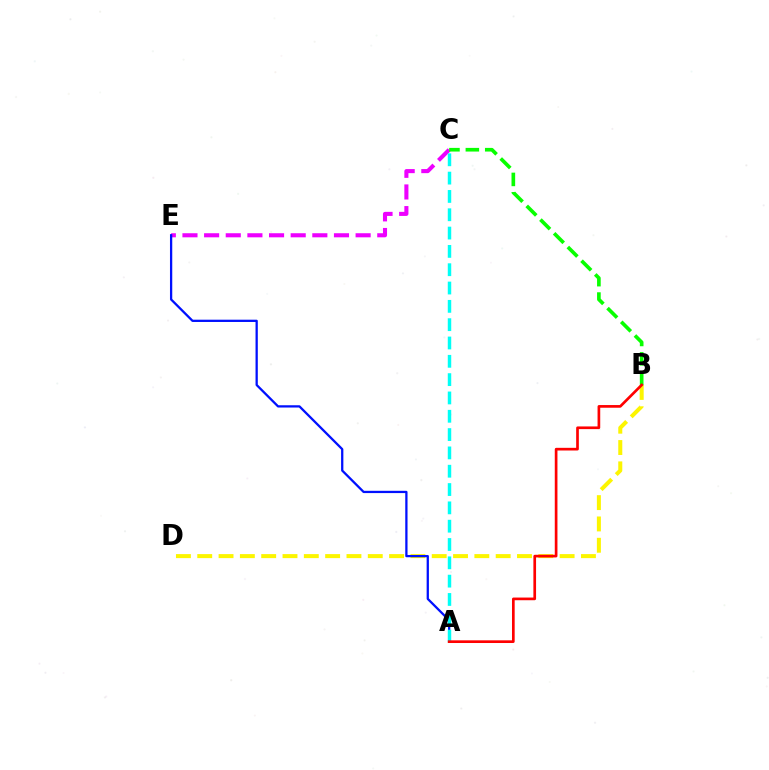{('C', 'E'): [{'color': '#ee00ff', 'line_style': 'dashed', 'thickness': 2.94}], ('B', 'C'): [{'color': '#08ff00', 'line_style': 'dashed', 'thickness': 2.63}], ('B', 'D'): [{'color': '#fcf500', 'line_style': 'dashed', 'thickness': 2.9}], ('A', 'E'): [{'color': '#0010ff', 'line_style': 'solid', 'thickness': 1.64}], ('A', 'C'): [{'color': '#00fff6', 'line_style': 'dashed', 'thickness': 2.49}], ('A', 'B'): [{'color': '#ff0000', 'line_style': 'solid', 'thickness': 1.93}]}